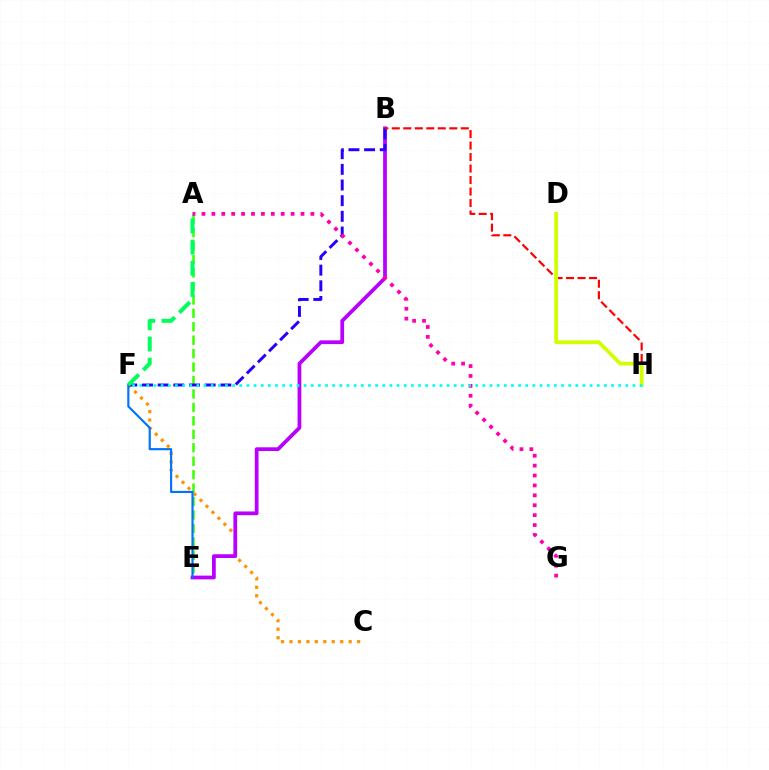{('C', 'F'): [{'color': '#ff9400', 'line_style': 'dotted', 'thickness': 2.3}], ('A', 'E'): [{'color': '#3dff00', 'line_style': 'dashed', 'thickness': 1.83}], ('B', 'E'): [{'color': '#b900ff', 'line_style': 'solid', 'thickness': 2.7}], ('B', 'F'): [{'color': '#2500ff', 'line_style': 'dashed', 'thickness': 2.13}], ('B', 'H'): [{'color': '#ff0000', 'line_style': 'dashed', 'thickness': 1.56}], ('E', 'F'): [{'color': '#0074ff', 'line_style': 'solid', 'thickness': 1.56}], ('A', 'F'): [{'color': '#00ff5c', 'line_style': 'dashed', 'thickness': 2.88}], ('A', 'G'): [{'color': '#ff00ac', 'line_style': 'dotted', 'thickness': 2.69}], ('D', 'H'): [{'color': '#d1ff00', 'line_style': 'solid', 'thickness': 2.71}], ('F', 'H'): [{'color': '#00fff6', 'line_style': 'dotted', 'thickness': 1.94}]}